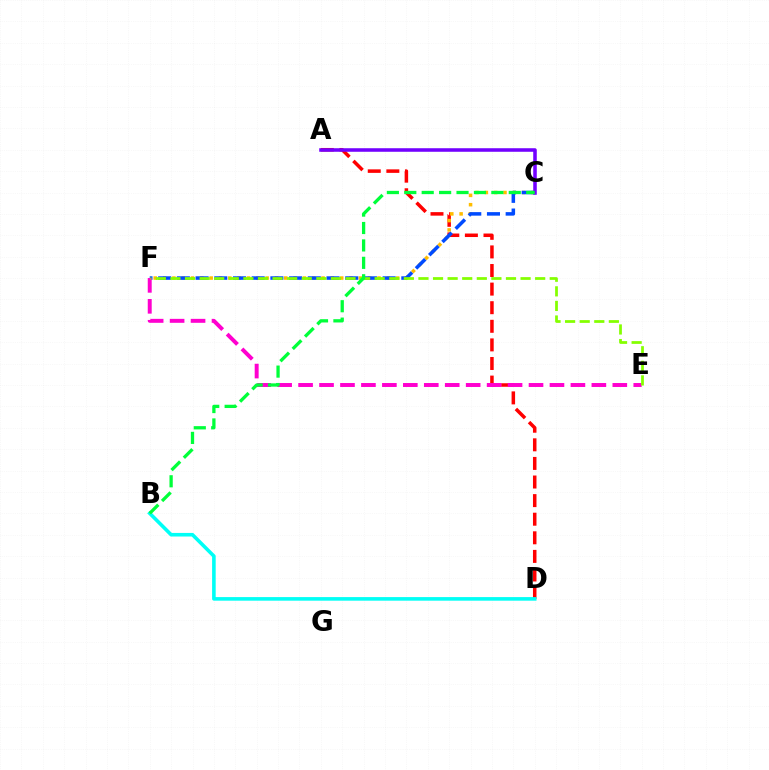{('A', 'D'): [{'color': '#ff0000', 'line_style': 'dashed', 'thickness': 2.53}], ('C', 'F'): [{'color': '#ffbd00', 'line_style': 'dotted', 'thickness': 2.53}, {'color': '#004bff', 'line_style': 'dashed', 'thickness': 2.54}], ('B', 'D'): [{'color': '#00fff6', 'line_style': 'solid', 'thickness': 2.59}], ('A', 'C'): [{'color': '#7200ff', 'line_style': 'solid', 'thickness': 2.55}], ('E', 'F'): [{'color': '#ff00cf', 'line_style': 'dashed', 'thickness': 2.85}, {'color': '#84ff00', 'line_style': 'dashed', 'thickness': 1.98}], ('B', 'C'): [{'color': '#00ff39', 'line_style': 'dashed', 'thickness': 2.37}]}